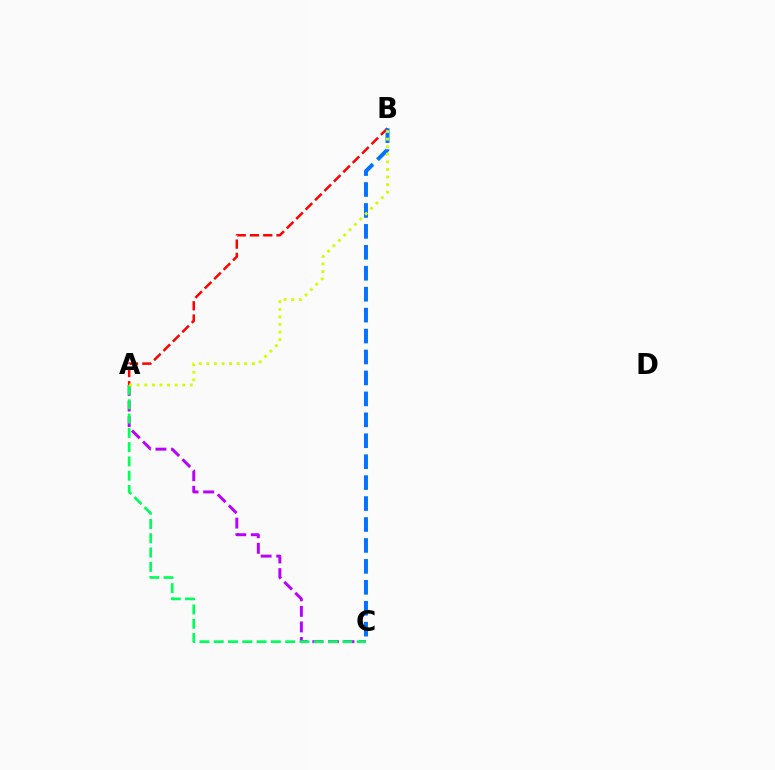{('A', 'B'): [{'color': '#ff0000', 'line_style': 'dashed', 'thickness': 1.8}, {'color': '#d1ff00', 'line_style': 'dotted', 'thickness': 2.06}], ('A', 'C'): [{'color': '#b900ff', 'line_style': 'dashed', 'thickness': 2.12}, {'color': '#00ff5c', 'line_style': 'dashed', 'thickness': 1.94}], ('B', 'C'): [{'color': '#0074ff', 'line_style': 'dashed', 'thickness': 2.84}]}